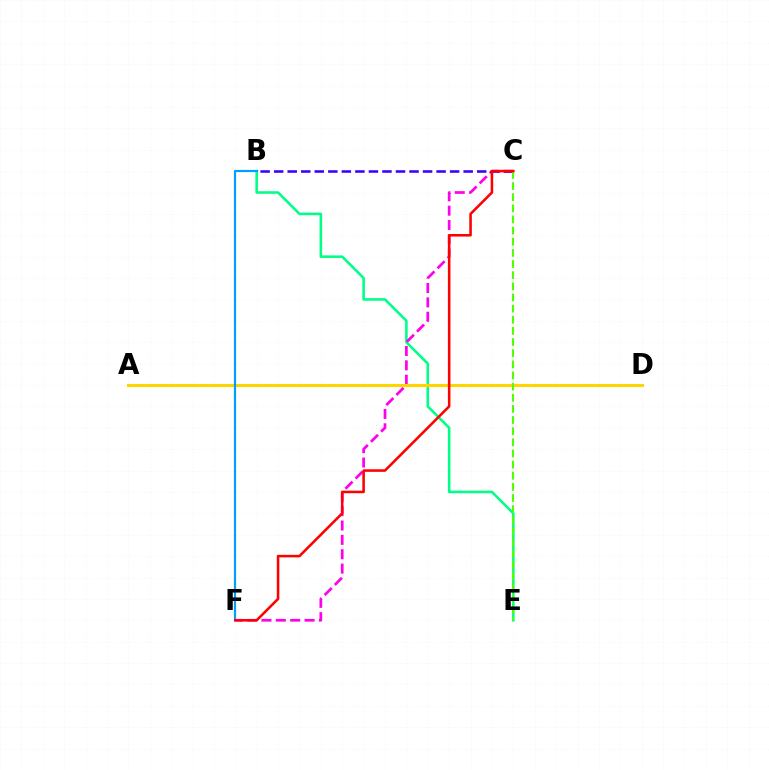{('B', 'E'): [{'color': '#00ff86', 'line_style': 'solid', 'thickness': 1.85}], ('C', 'F'): [{'color': '#ff00ed', 'line_style': 'dashed', 'thickness': 1.95}, {'color': '#ff0000', 'line_style': 'solid', 'thickness': 1.84}], ('B', 'C'): [{'color': '#3700ff', 'line_style': 'dashed', 'thickness': 1.84}], ('A', 'D'): [{'color': '#ffd500', 'line_style': 'solid', 'thickness': 2.23}], ('B', 'F'): [{'color': '#009eff', 'line_style': 'solid', 'thickness': 1.59}], ('C', 'E'): [{'color': '#4fff00', 'line_style': 'dashed', 'thickness': 1.51}]}